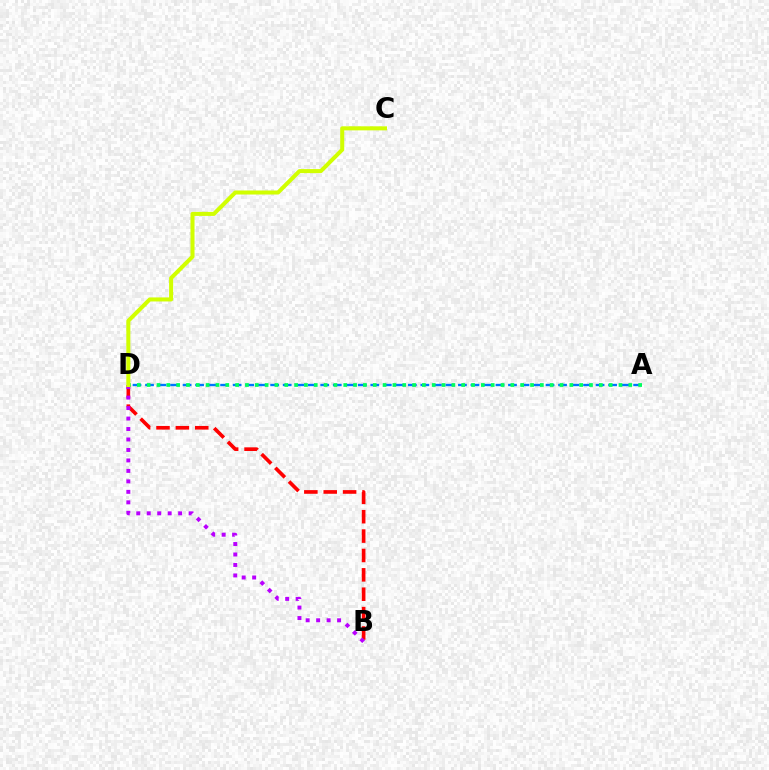{('A', 'D'): [{'color': '#0074ff', 'line_style': 'dashed', 'thickness': 1.7}, {'color': '#00ff5c', 'line_style': 'dotted', 'thickness': 2.67}], ('B', 'D'): [{'color': '#ff0000', 'line_style': 'dashed', 'thickness': 2.63}, {'color': '#b900ff', 'line_style': 'dotted', 'thickness': 2.84}], ('C', 'D'): [{'color': '#d1ff00', 'line_style': 'solid', 'thickness': 2.91}]}